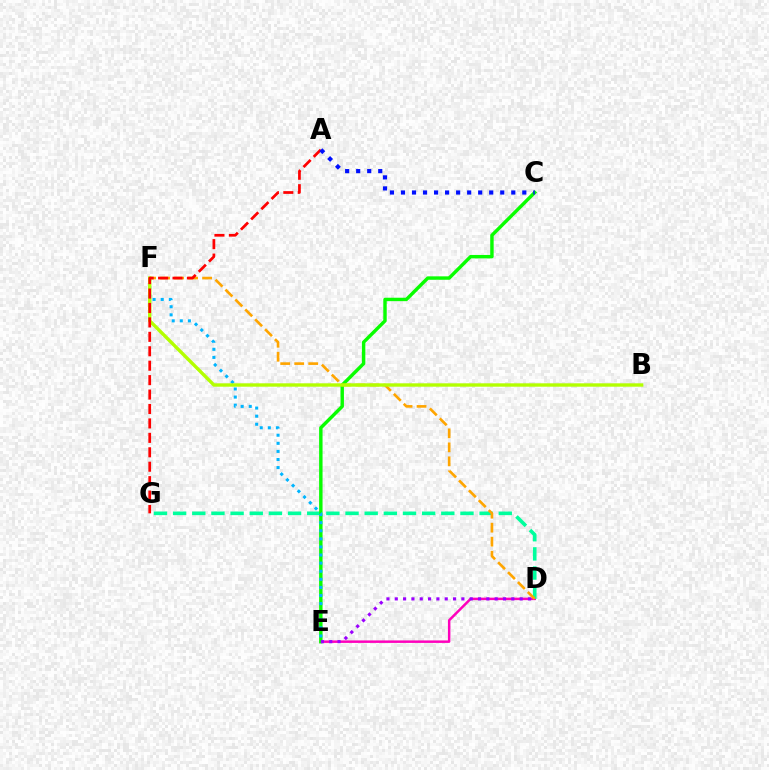{('D', 'E'): [{'color': '#ff00bd', 'line_style': 'solid', 'thickness': 1.79}, {'color': '#9b00ff', 'line_style': 'dotted', 'thickness': 2.26}], ('D', 'G'): [{'color': '#00ff9d', 'line_style': 'dashed', 'thickness': 2.6}], ('C', 'E'): [{'color': '#08ff00', 'line_style': 'solid', 'thickness': 2.47}], ('E', 'F'): [{'color': '#00b5ff', 'line_style': 'dotted', 'thickness': 2.2}], ('D', 'F'): [{'color': '#ffa500', 'line_style': 'dashed', 'thickness': 1.9}], ('B', 'F'): [{'color': '#b3ff00', 'line_style': 'solid', 'thickness': 2.43}], ('A', 'G'): [{'color': '#ff0000', 'line_style': 'dashed', 'thickness': 1.96}], ('A', 'C'): [{'color': '#0010ff', 'line_style': 'dotted', 'thickness': 3.0}]}